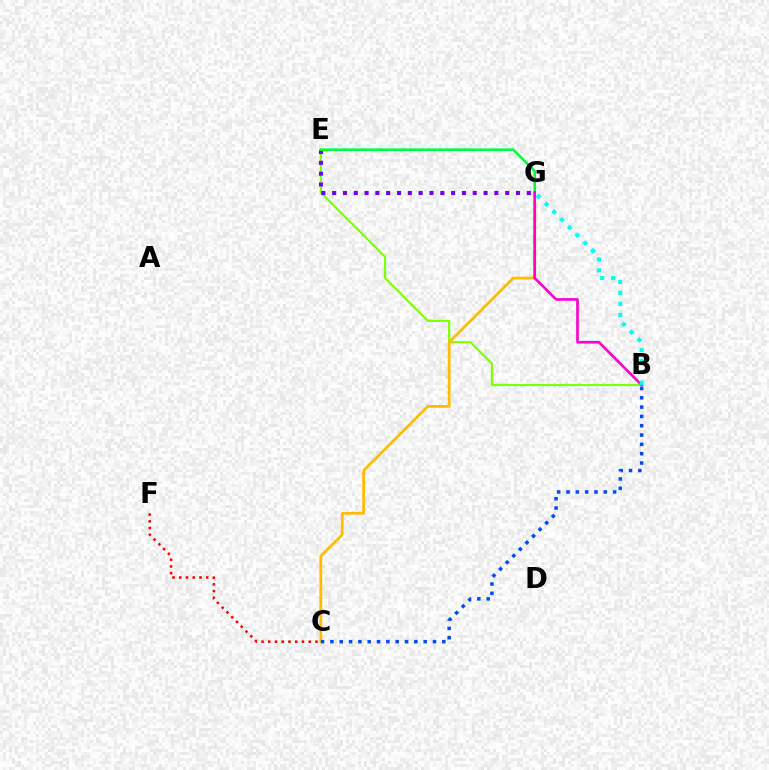{('B', 'E'): [{'color': '#84ff00', 'line_style': 'solid', 'thickness': 1.56}], ('E', 'G'): [{'color': '#7200ff', 'line_style': 'dotted', 'thickness': 2.94}, {'color': '#00ff39', 'line_style': 'solid', 'thickness': 1.89}], ('C', 'G'): [{'color': '#ffbd00', 'line_style': 'solid', 'thickness': 1.99}], ('B', 'C'): [{'color': '#004bff', 'line_style': 'dotted', 'thickness': 2.53}], ('B', 'G'): [{'color': '#ff00cf', 'line_style': 'solid', 'thickness': 1.92}, {'color': '#00fff6', 'line_style': 'dotted', 'thickness': 2.99}], ('C', 'F'): [{'color': '#ff0000', 'line_style': 'dotted', 'thickness': 1.83}]}